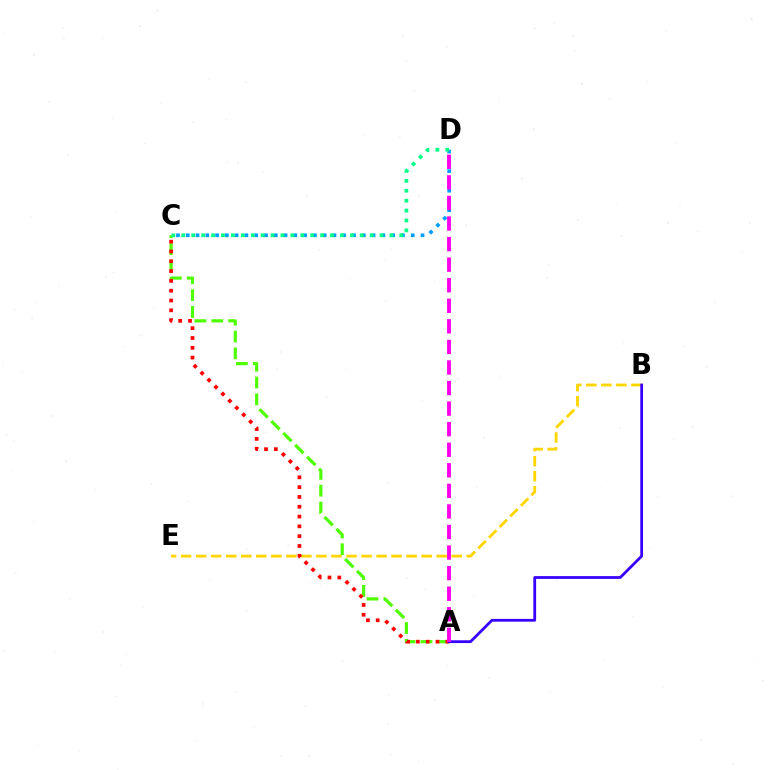{('C', 'D'): [{'color': '#009eff', 'line_style': 'dotted', 'thickness': 2.66}, {'color': '#00ff86', 'line_style': 'dotted', 'thickness': 2.69}], ('B', 'E'): [{'color': '#ffd500', 'line_style': 'dashed', 'thickness': 2.04}], ('A', 'C'): [{'color': '#4fff00', 'line_style': 'dashed', 'thickness': 2.29}, {'color': '#ff0000', 'line_style': 'dotted', 'thickness': 2.66}], ('A', 'B'): [{'color': '#3700ff', 'line_style': 'solid', 'thickness': 2.0}], ('A', 'D'): [{'color': '#ff00ed', 'line_style': 'dashed', 'thickness': 2.79}]}